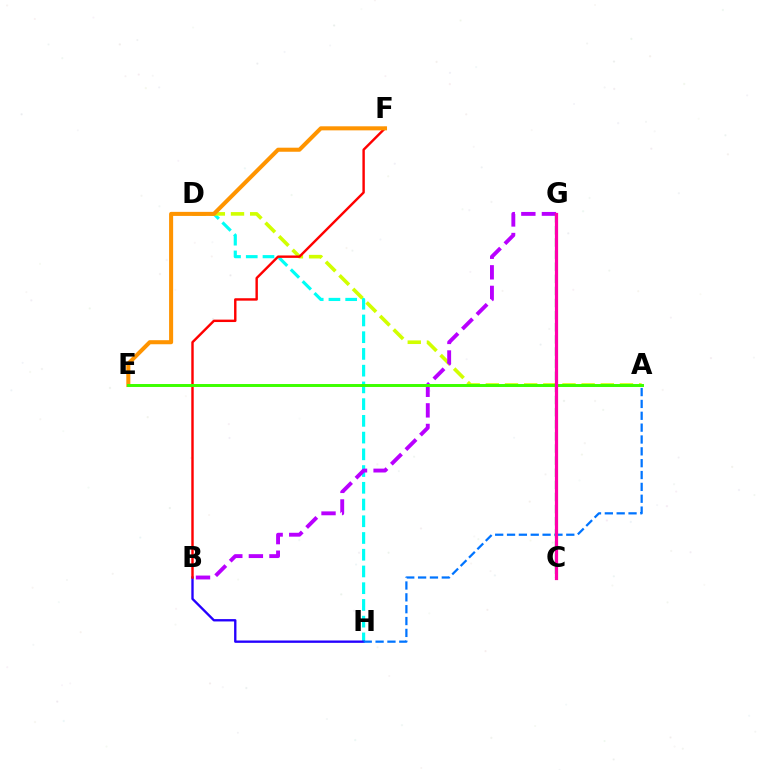{('D', 'H'): [{'color': '#00fff6', 'line_style': 'dashed', 'thickness': 2.27}], ('A', 'D'): [{'color': '#d1ff00', 'line_style': 'dashed', 'thickness': 2.6}], ('B', 'G'): [{'color': '#b900ff', 'line_style': 'dashed', 'thickness': 2.8}], ('B', 'H'): [{'color': '#2500ff', 'line_style': 'solid', 'thickness': 1.69}], ('B', 'F'): [{'color': '#ff0000', 'line_style': 'solid', 'thickness': 1.74}], ('A', 'H'): [{'color': '#0074ff', 'line_style': 'dashed', 'thickness': 1.61}], ('C', 'G'): [{'color': '#00ff5c', 'line_style': 'dashed', 'thickness': 1.65}, {'color': '#ff00ac', 'line_style': 'solid', 'thickness': 2.32}], ('E', 'F'): [{'color': '#ff9400', 'line_style': 'solid', 'thickness': 2.92}], ('A', 'E'): [{'color': '#3dff00', 'line_style': 'solid', 'thickness': 2.12}]}